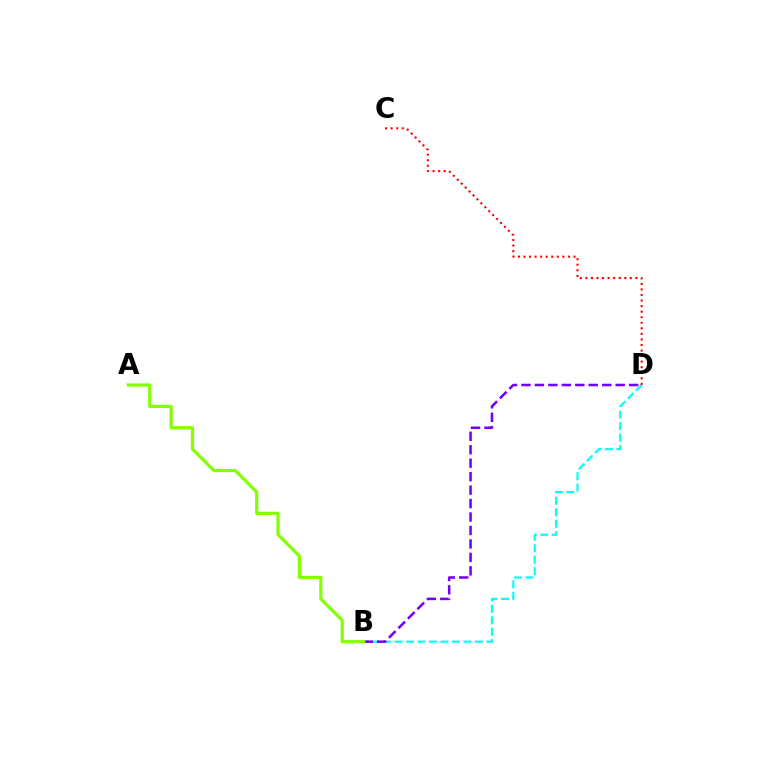{('B', 'D'): [{'color': '#00fff6', 'line_style': 'dashed', 'thickness': 1.56}, {'color': '#7200ff', 'line_style': 'dashed', 'thickness': 1.83}], ('C', 'D'): [{'color': '#ff0000', 'line_style': 'dotted', 'thickness': 1.51}], ('A', 'B'): [{'color': '#84ff00', 'line_style': 'solid', 'thickness': 2.3}]}